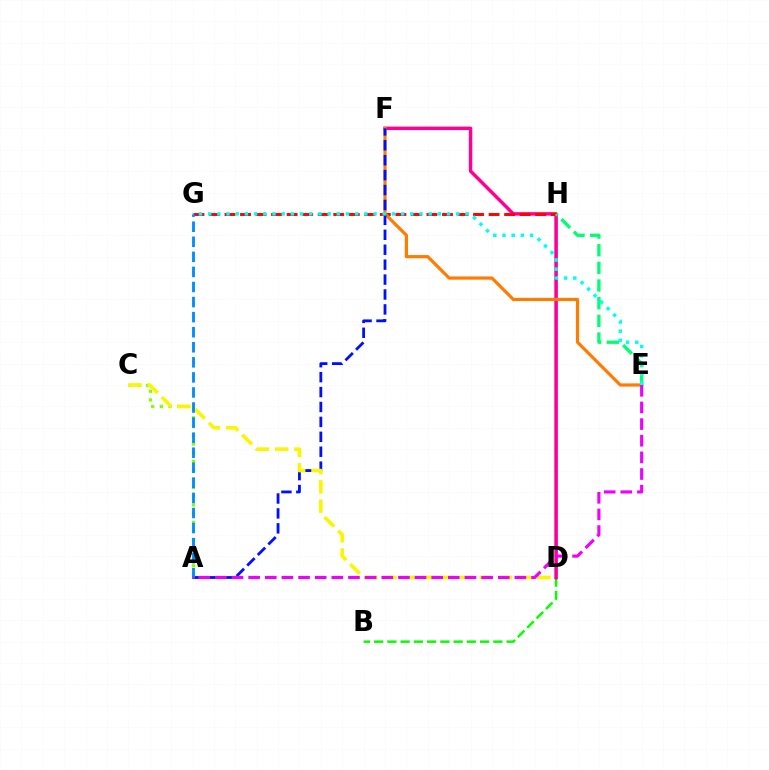{('B', 'D'): [{'color': '#08ff00', 'line_style': 'dashed', 'thickness': 1.8}], ('D', 'H'): [{'color': '#7200ff', 'line_style': 'solid', 'thickness': 1.67}], ('D', 'F'): [{'color': '#ff0094', 'line_style': 'solid', 'thickness': 2.5}], ('A', 'C'): [{'color': '#84ff00', 'line_style': 'dotted', 'thickness': 2.36}], ('G', 'H'): [{'color': '#ff0000', 'line_style': 'dashed', 'thickness': 2.11}], ('E', 'H'): [{'color': '#00ff74', 'line_style': 'dashed', 'thickness': 2.4}], ('E', 'F'): [{'color': '#ff7c00', 'line_style': 'solid', 'thickness': 2.3}], ('A', 'F'): [{'color': '#0010ff', 'line_style': 'dashed', 'thickness': 2.03}], ('E', 'G'): [{'color': '#00fff6', 'line_style': 'dotted', 'thickness': 2.5}], ('C', 'D'): [{'color': '#fcf500', 'line_style': 'dashed', 'thickness': 2.61}], ('A', 'G'): [{'color': '#008cff', 'line_style': 'dashed', 'thickness': 2.05}], ('A', 'E'): [{'color': '#ee00ff', 'line_style': 'dashed', 'thickness': 2.26}]}